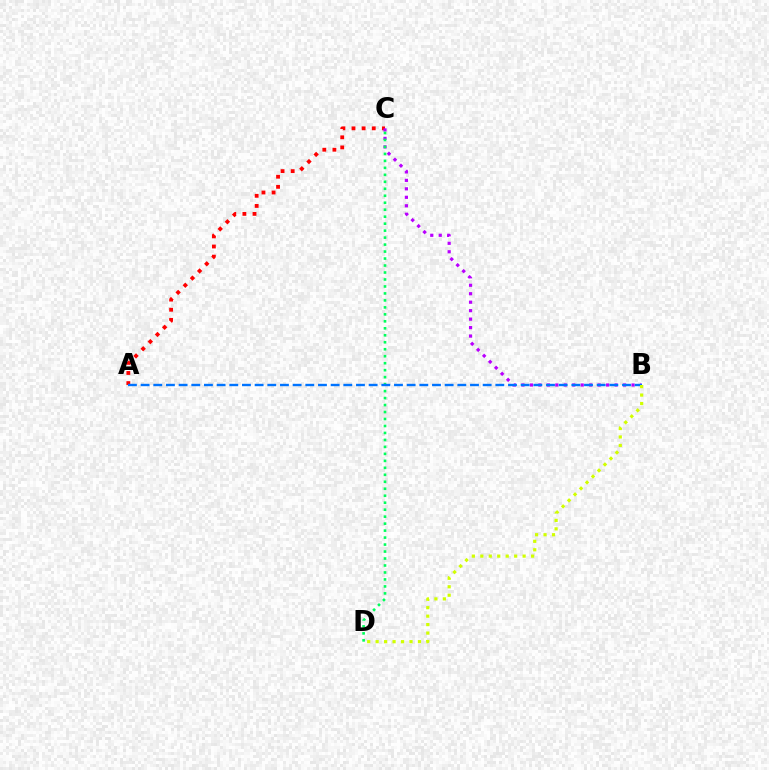{('A', 'C'): [{'color': '#ff0000', 'line_style': 'dotted', 'thickness': 2.75}], ('B', 'C'): [{'color': '#b900ff', 'line_style': 'dotted', 'thickness': 2.3}], ('C', 'D'): [{'color': '#00ff5c', 'line_style': 'dotted', 'thickness': 1.9}], ('A', 'B'): [{'color': '#0074ff', 'line_style': 'dashed', 'thickness': 1.72}], ('B', 'D'): [{'color': '#d1ff00', 'line_style': 'dotted', 'thickness': 2.3}]}